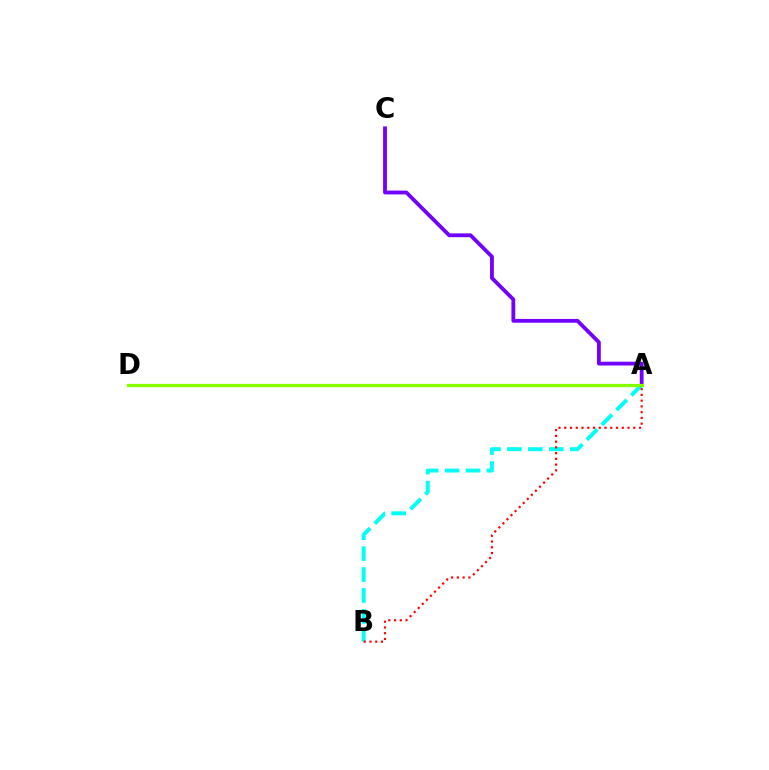{('A', 'B'): [{'color': '#00fff6', 'line_style': 'dashed', 'thickness': 2.84}, {'color': '#ff0000', 'line_style': 'dotted', 'thickness': 1.56}], ('A', 'C'): [{'color': '#7200ff', 'line_style': 'solid', 'thickness': 2.74}], ('A', 'D'): [{'color': '#84ff00', 'line_style': 'solid', 'thickness': 2.31}]}